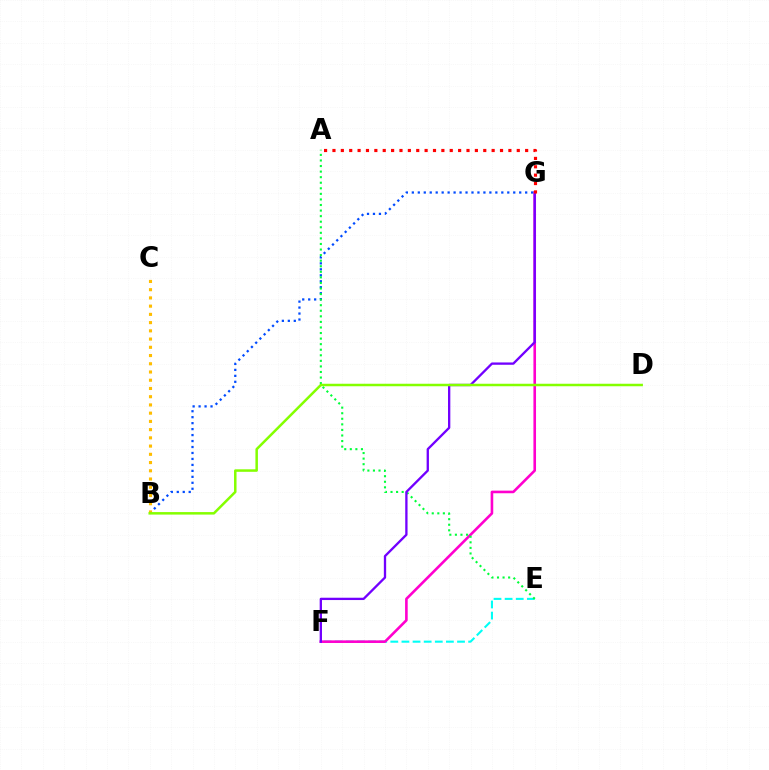{('E', 'F'): [{'color': '#00fff6', 'line_style': 'dashed', 'thickness': 1.51}], ('F', 'G'): [{'color': '#ff00cf', 'line_style': 'solid', 'thickness': 1.88}, {'color': '#7200ff', 'line_style': 'solid', 'thickness': 1.67}], ('B', 'G'): [{'color': '#004bff', 'line_style': 'dotted', 'thickness': 1.62}], ('B', 'C'): [{'color': '#ffbd00', 'line_style': 'dotted', 'thickness': 2.24}], ('A', 'E'): [{'color': '#00ff39', 'line_style': 'dotted', 'thickness': 1.51}], ('A', 'G'): [{'color': '#ff0000', 'line_style': 'dotted', 'thickness': 2.28}], ('B', 'D'): [{'color': '#84ff00', 'line_style': 'solid', 'thickness': 1.8}]}